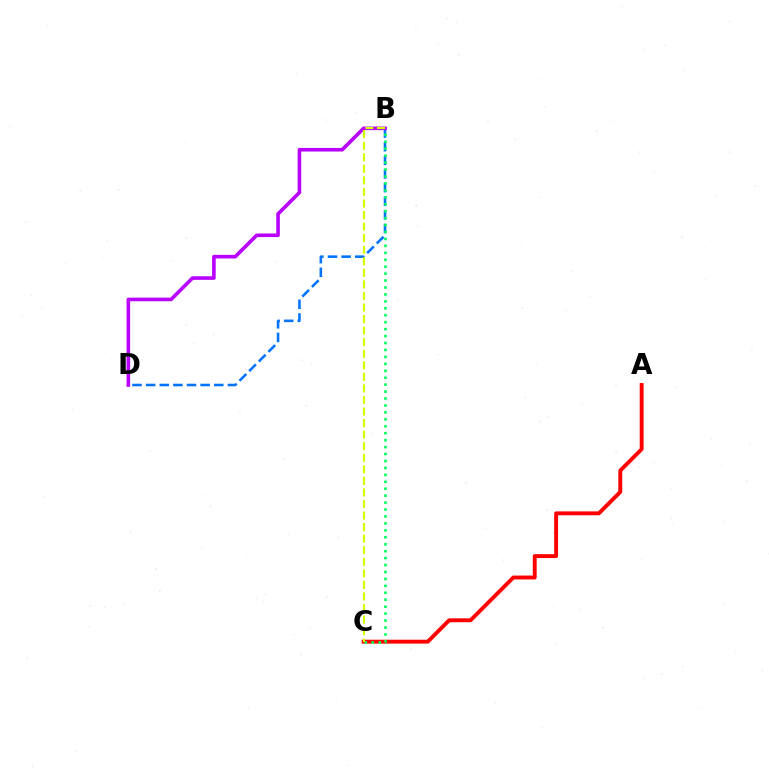{('A', 'C'): [{'color': '#ff0000', 'line_style': 'solid', 'thickness': 2.8}], ('B', 'D'): [{'color': '#0074ff', 'line_style': 'dashed', 'thickness': 1.85}, {'color': '#b900ff', 'line_style': 'solid', 'thickness': 2.59}], ('B', 'C'): [{'color': '#00ff5c', 'line_style': 'dotted', 'thickness': 1.89}, {'color': '#d1ff00', 'line_style': 'dashed', 'thickness': 1.57}]}